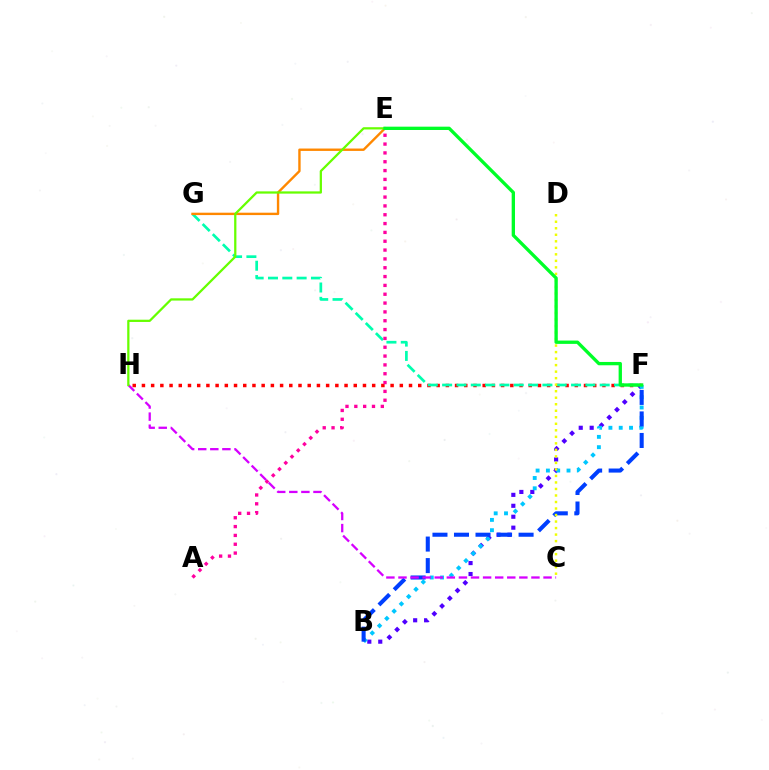{('F', 'H'): [{'color': '#ff0000', 'line_style': 'dotted', 'thickness': 2.5}], ('B', 'F'): [{'color': '#4f00ff', 'line_style': 'dotted', 'thickness': 2.97}, {'color': '#00c7ff', 'line_style': 'dotted', 'thickness': 2.8}, {'color': '#003fff', 'line_style': 'dashed', 'thickness': 2.92}], ('F', 'G'): [{'color': '#00ffaf', 'line_style': 'dashed', 'thickness': 1.95}], ('E', 'G'): [{'color': '#ff8800', 'line_style': 'solid', 'thickness': 1.72}], ('A', 'E'): [{'color': '#ff00a0', 'line_style': 'dotted', 'thickness': 2.4}], ('C', 'H'): [{'color': '#d600ff', 'line_style': 'dashed', 'thickness': 1.64}], ('C', 'D'): [{'color': '#eeff00', 'line_style': 'dotted', 'thickness': 1.77}], ('E', 'H'): [{'color': '#66ff00', 'line_style': 'solid', 'thickness': 1.62}], ('E', 'F'): [{'color': '#00ff27', 'line_style': 'solid', 'thickness': 2.39}]}